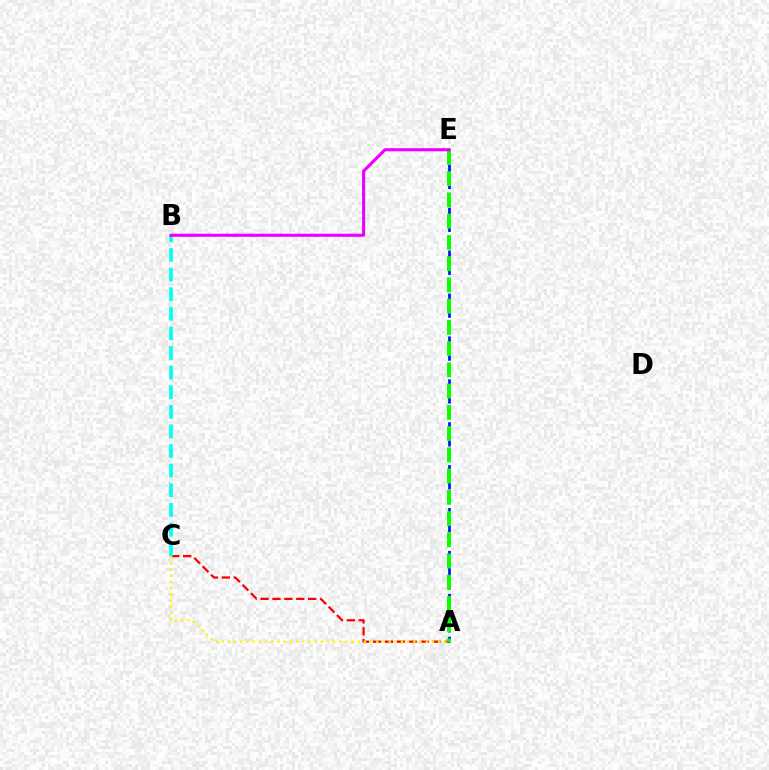{('A', 'C'): [{'color': '#ff0000', 'line_style': 'dashed', 'thickness': 1.62}, {'color': '#fcf500', 'line_style': 'dotted', 'thickness': 1.68}], ('B', 'C'): [{'color': '#00fff6', 'line_style': 'dashed', 'thickness': 2.66}], ('A', 'E'): [{'color': '#0010ff', 'line_style': 'dashed', 'thickness': 1.94}, {'color': '#08ff00', 'line_style': 'dashed', 'thickness': 2.89}], ('B', 'E'): [{'color': '#ee00ff', 'line_style': 'solid', 'thickness': 2.23}]}